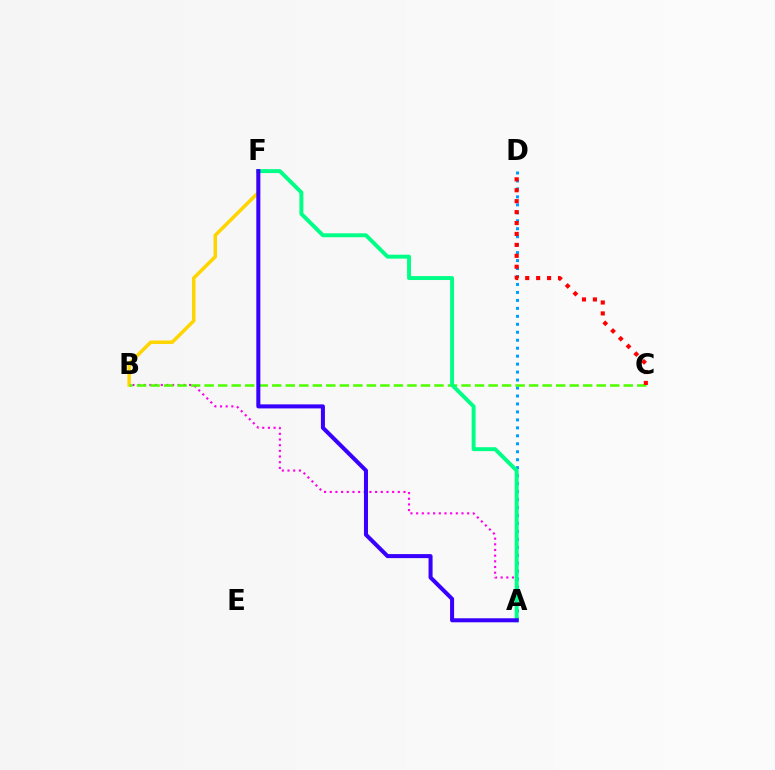{('B', 'F'): [{'color': '#ffd500', 'line_style': 'solid', 'thickness': 2.53}], ('A', 'D'): [{'color': '#009eff', 'line_style': 'dotted', 'thickness': 2.16}], ('A', 'B'): [{'color': '#ff00ed', 'line_style': 'dotted', 'thickness': 1.54}], ('B', 'C'): [{'color': '#4fff00', 'line_style': 'dashed', 'thickness': 1.84}], ('C', 'D'): [{'color': '#ff0000', 'line_style': 'dotted', 'thickness': 2.97}], ('A', 'F'): [{'color': '#00ff86', 'line_style': 'solid', 'thickness': 2.83}, {'color': '#3700ff', 'line_style': 'solid', 'thickness': 2.9}]}